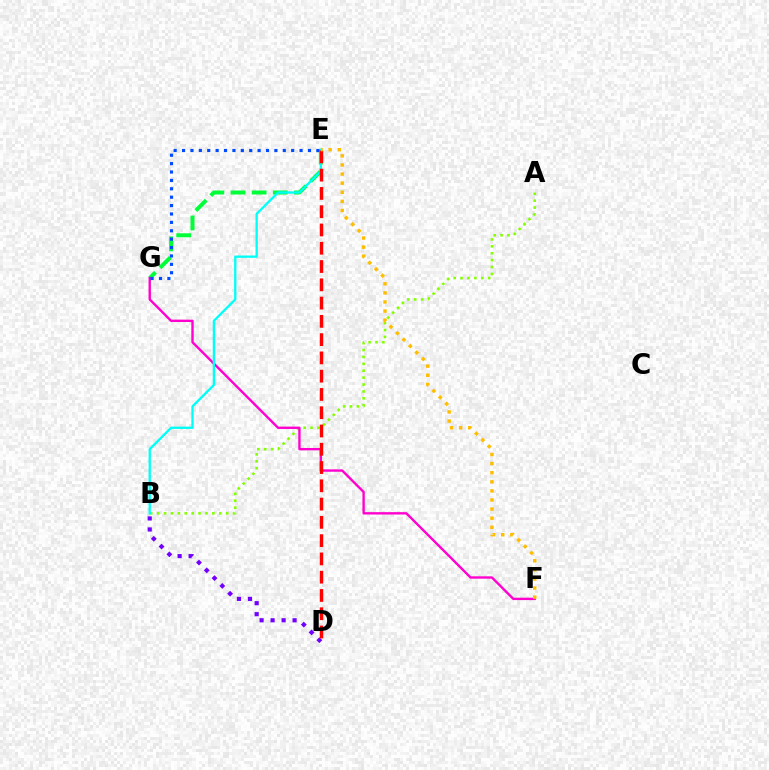{('B', 'D'): [{'color': '#7200ff', 'line_style': 'dotted', 'thickness': 2.99}], ('A', 'B'): [{'color': '#84ff00', 'line_style': 'dotted', 'thickness': 1.87}], ('E', 'G'): [{'color': '#00ff39', 'line_style': 'dashed', 'thickness': 2.87}, {'color': '#004bff', 'line_style': 'dotted', 'thickness': 2.28}], ('F', 'G'): [{'color': '#ff00cf', 'line_style': 'solid', 'thickness': 1.71}], ('B', 'E'): [{'color': '#00fff6', 'line_style': 'solid', 'thickness': 1.67}], ('D', 'E'): [{'color': '#ff0000', 'line_style': 'dashed', 'thickness': 2.48}], ('E', 'F'): [{'color': '#ffbd00', 'line_style': 'dotted', 'thickness': 2.47}]}